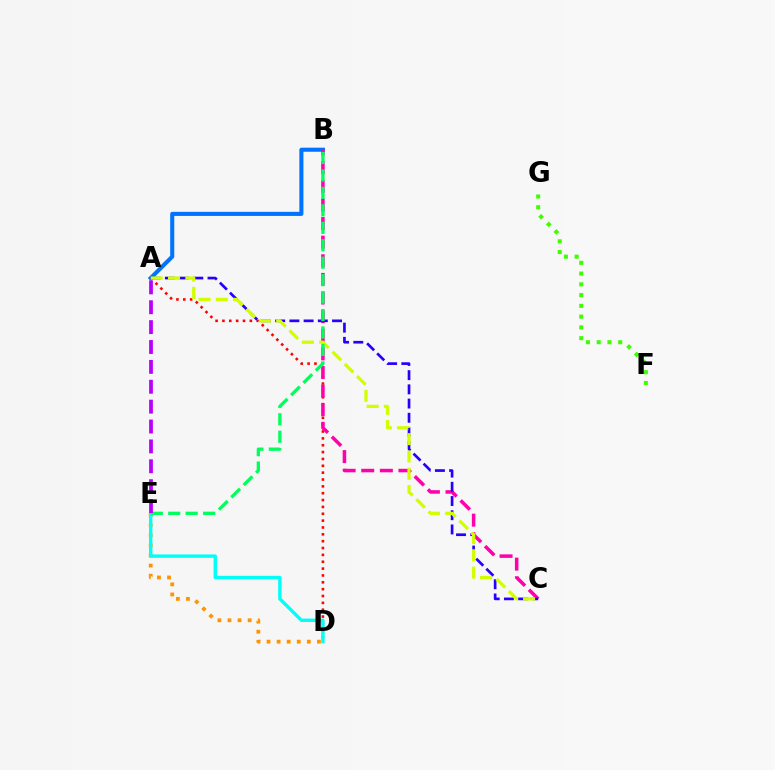{('D', 'E'): [{'color': '#ff9400', 'line_style': 'dotted', 'thickness': 2.74}, {'color': '#00fff6', 'line_style': 'solid', 'thickness': 2.45}], ('A', 'D'): [{'color': '#ff0000', 'line_style': 'dotted', 'thickness': 1.86}], ('A', 'B'): [{'color': '#0074ff', 'line_style': 'solid', 'thickness': 2.94}], ('B', 'C'): [{'color': '#ff00ac', 'line_style': 'dashed', 'thickness': 2.53}], ('A', 'C'): [{'color': '#2500ff', 'line_style': 'dashed', 'thickness': 1.93}, {'color': '#d1ff00', 'line_style': 'dashed', 'thickness': 2.35}], ('B', 'E'): [{'color': '#00ff5c', 'line_style': 'dashed', 'thickness': 2.37}], ('F', 'G'): [{'color': '#3dff00', 'line_style': 'dotted', 'thickness': 2.92}], ('A', 'E'): [{'color': '#b900ff', 'line_style': 'dashed', 'thickness': 2.7}]}